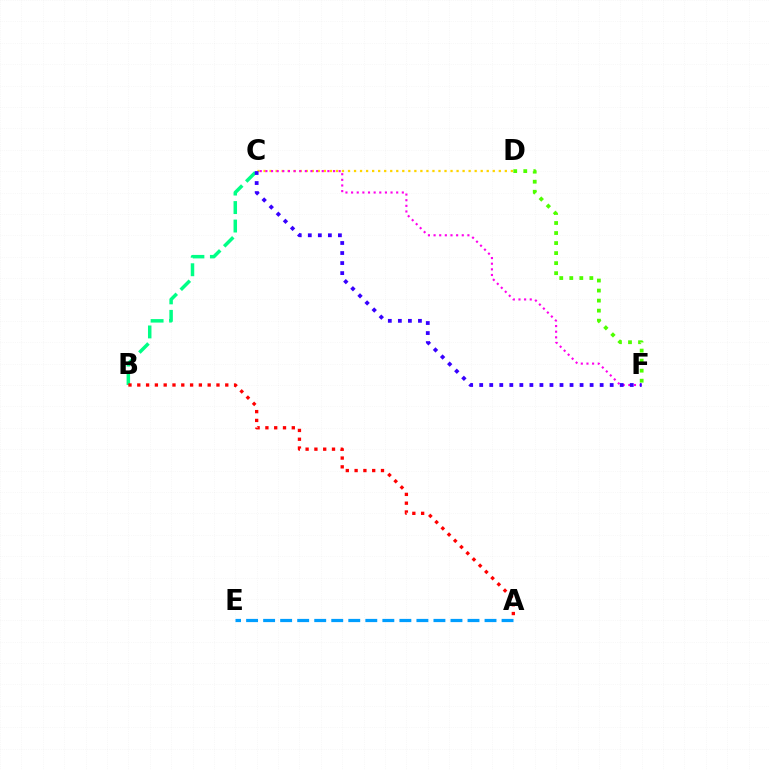{('C', 'D'): [{'color': '#ffd500', 'line_style': 'dotted', 'thickness': 1.64}], ('B', 'C'): [{'color': '#00ff86', 'line_style': 'dashed', 'thickness': 2.51}], ('A', 'E'): [{'color': '#009eff', 'line_style': 'dashed', 'thickness': 2.31}], ('D', 'F'): [{'color': '#4fff00', 'line_style': 'dotted', 'thickness': 2.73}], ('C', 'F'): [{'color': '#ff00ed', 'line_style': 'dotted', 'thickness': 1.53}, {'color': '#3700ff', 'line_style': 'dotted', 'thickness': 2.73}], ('A', 'B'): [{'color': '#ff0000', 'line_style': 'dotted', 'thickness': 2.39}]}